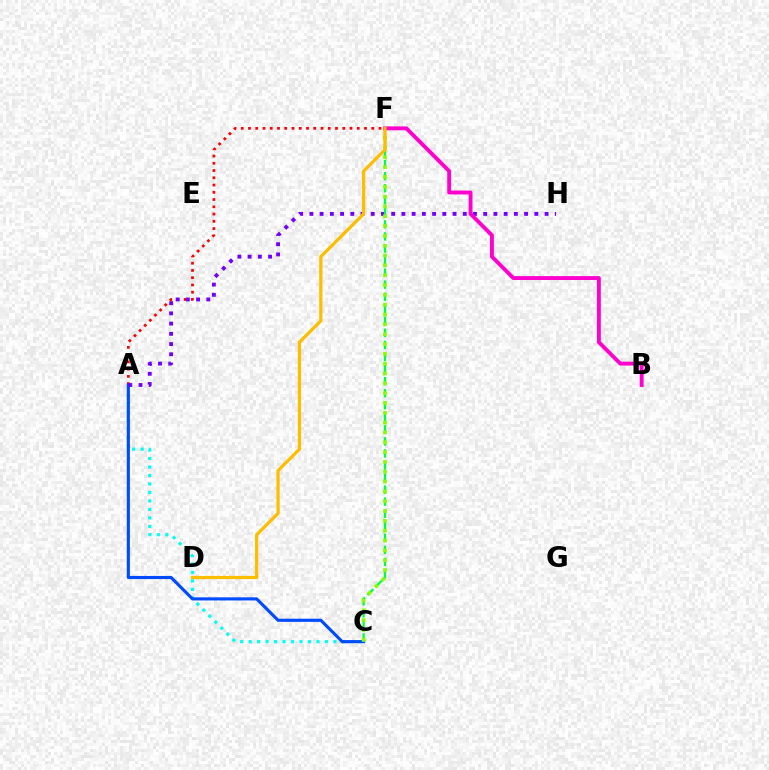{('A', 'C'): [{'color': '#00fff6', 'line_style': 'dotted', 'thickness': 2.3}, {'color': '#004bff', 'line_style': 'solid', 'thickness': 2.25}], ('A', 'F'): [{'color': '#ff0000', 'line_style': 'dotted', 'thickness': 1.97}], ('A', 'H'): [{'color': '#7200ff', 'line_style': 'dotted', 'thickness': 2.78}], ('C', 'F'): [{'color': '#00ff39', 'line_style': 'dashed', 'thickness': 1.64}, {'color': '#84ff00', 'line_style': 'dotted', 'thickness': 2.67}], ('B', 'F'): [{'color': '#ff00cf', 'line_style': 'solid', 'thickness': 2.79}], ('D', 'F'): [{'color': '#ffbd00', 'line_style': 'solid', 'thickness': 2.32}]}